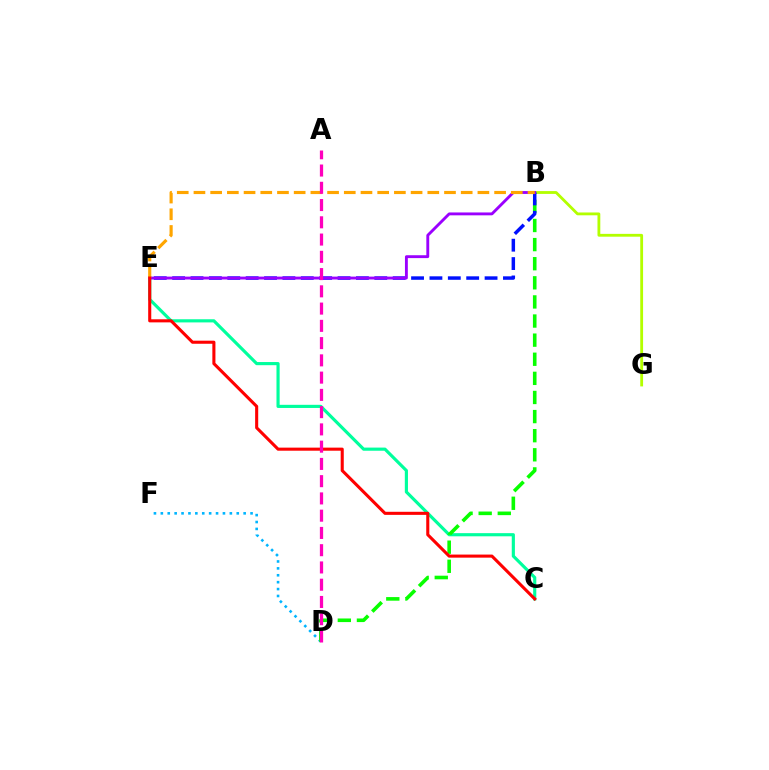{('D', 'F'): [{'color': '#00b5ff', 'line_style': 'dotted', 'thickness': 1.87}], ('C', 'E'): [{'color': '#00ff9d', 'line_style': 'solid', 'thickness': 2.27}, {'color': '#ff0000', 'line_style': 'solid', 'thickness': 2.22}], ('B', 'G'): [{'color': '#b3ff00', 'line_style': 'solid', 'thickness': 2.03}], ('B', 'D'): [{'color': '#08ff00', 'line_style': 'dashed', 'thickness': 2.6}], ('B', 'E'): [{'color': '#0010ff', 'line_style': 'dashed', 'thickness': 2.5}, {'color': '#9b00ff', 'line_style': 'solid', 'thickness': 2.07}, {'color': '#ffa500', 'line_style': 'dashed', 'thickness': 2.27}], ('A', 'D'): [{'color': '#ff00bd', 'line_style': 'dashed', 'thickness': 2.34}]}